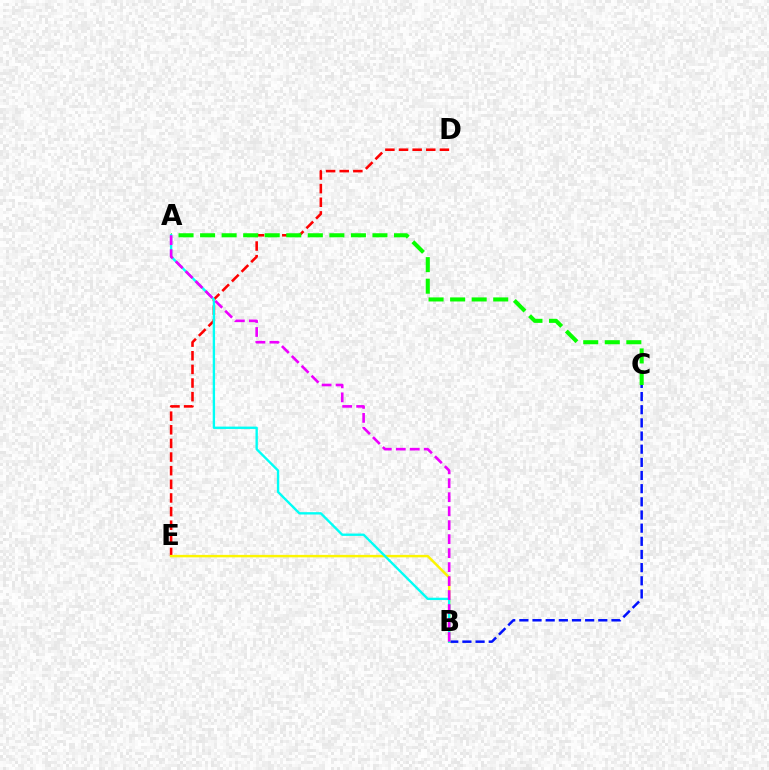{('D', 'E'): [{'color': '#ff0000', 'line_style': 'dashed', 'thickness': 1.85}], ('B', 'C'): [{'color': '#0010ff', 'line_style': 'dashed', 'thickness': 1.79}], ('A', 'C'): [{'color': '#08ff00', 'line_style': 'dashed', 'thickness': 2.93}], ('B', 'E'): [{'color': '#fcf500', 'line_style': 'solid', 'thickness': 1.77}], ('A', 'B'): [{'color': '#00fff6', 'line_style': 'solid', 'thickness': 1.7}, {'color': '#ee00ff', 'line_style': 'dashed', 'thickness': 1.9}]}